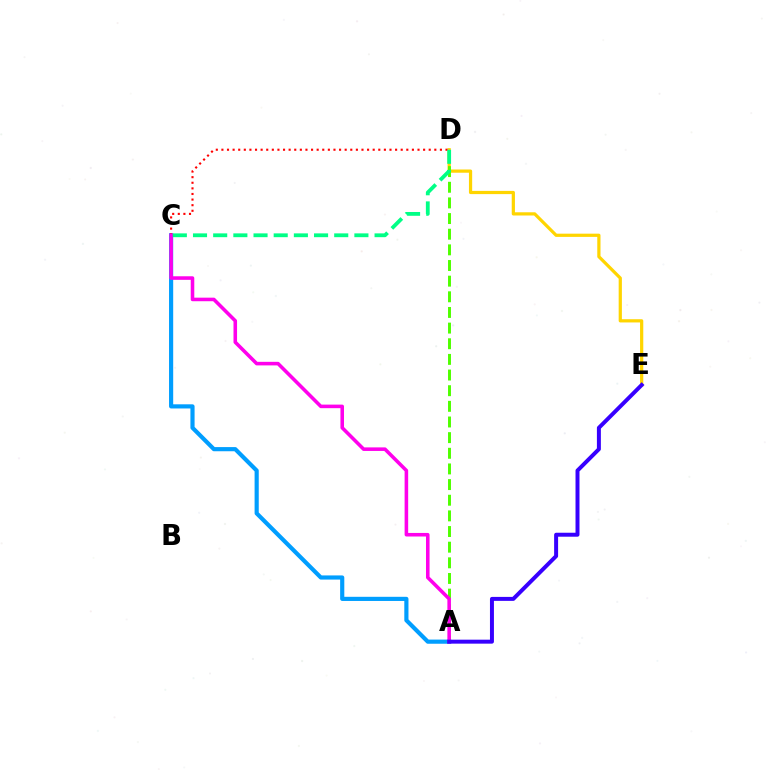{('D', 'E'): [{'color': '#ffd500', 'line_style': 'solid', 'thickness': 2.32}], ('A', 'C'): [{'color': '#009eff', 'line_style': 'solid', 'thickness': 2.99}, {'color': '#ff00ed', 'line_style': 'solid', 'thickness': 2.57}], ('C', 'D'): [{'color': '#ff0000', 'line_style': 'dotted', 'thickness': 1.52}, {'color': '#00ff86', 'line_style': 'dashed', 'thickness': 2.74}], ('A', 'D'): [{'color': '#4fff00', 'line_style': 'dashed', 'thickness': 2.13}], ('A', 'E'): [{'color': '#3700ff', 'line_style': 'solid', 'thickness': 2.86}]}